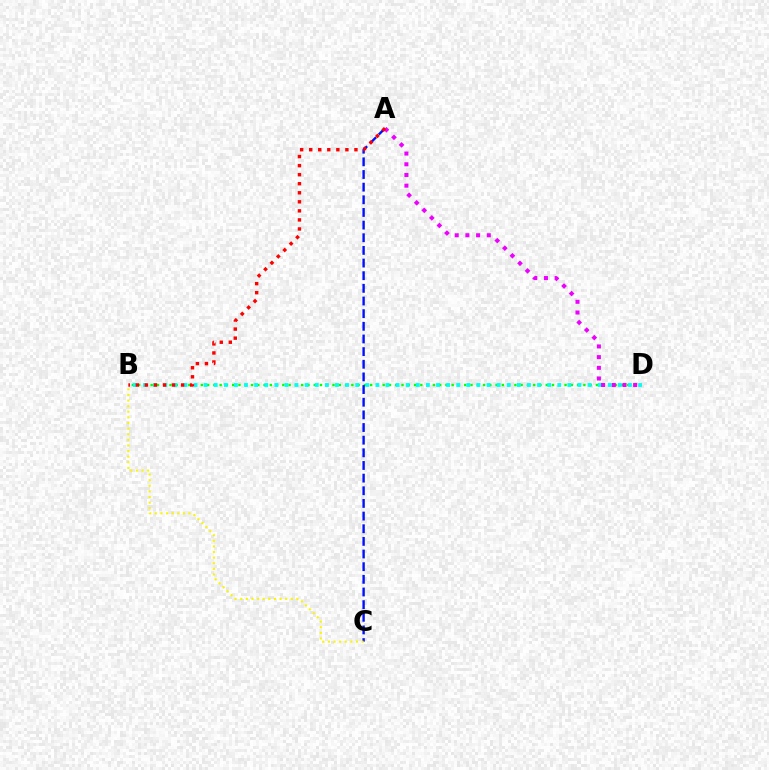{('B', 'D'): [{'color': '#08ff00', 'line_style': 'dotted', 'thickness': 1.7}, {'color': '#00fff6', 'line_style': 'dotted', 'thickness': 2.75}], ('A', 'C'): [{'color': '#0010ff', 'line_style': 'dashed', 'thickness': 1.72}], ('A', 'D'): [{'color': '#ee00ff', 'line_style': 'dotted', 'thickness': 2.91}], ('B', 'C'): [{'color': '#fcf500', 'line_style': 'dotted', 'thickness': 1.52}], ('A', 'B'): [{'color': '#ff0000', 'line_style': 'dotted', 'thickness': 2.46}]}